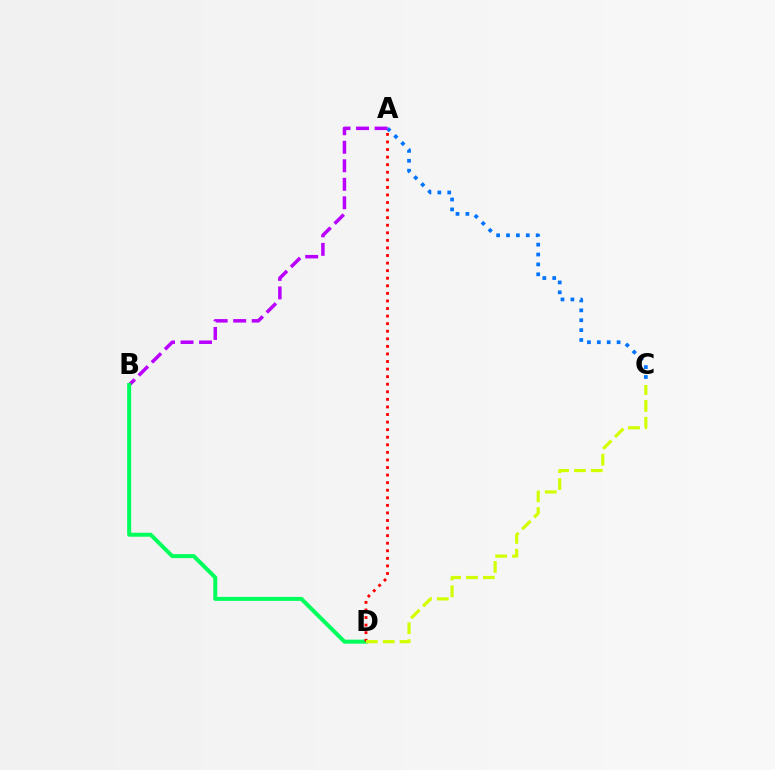{('A', 'C'): [{'color': '#0074ff', 'line_style': 'dotted', 'thickness': 2.69}], ('A', 'B'): [{'color': '#b900ff', 'line_style': 'dashed', 'thickness': 2.51}], ('B', 'D'): [{'color': '#00ff5c', 'line_style': 'solid', 'thickness': 2.88}], ('A', 'D'): [{'color': '#ff0000', 'line_style': 'dotted', 'thickness': 2.06}], ('C', 'D'): [{'color': '#d1ff00', 'line_style': 'dashed', 'thickness': 2.29}]}